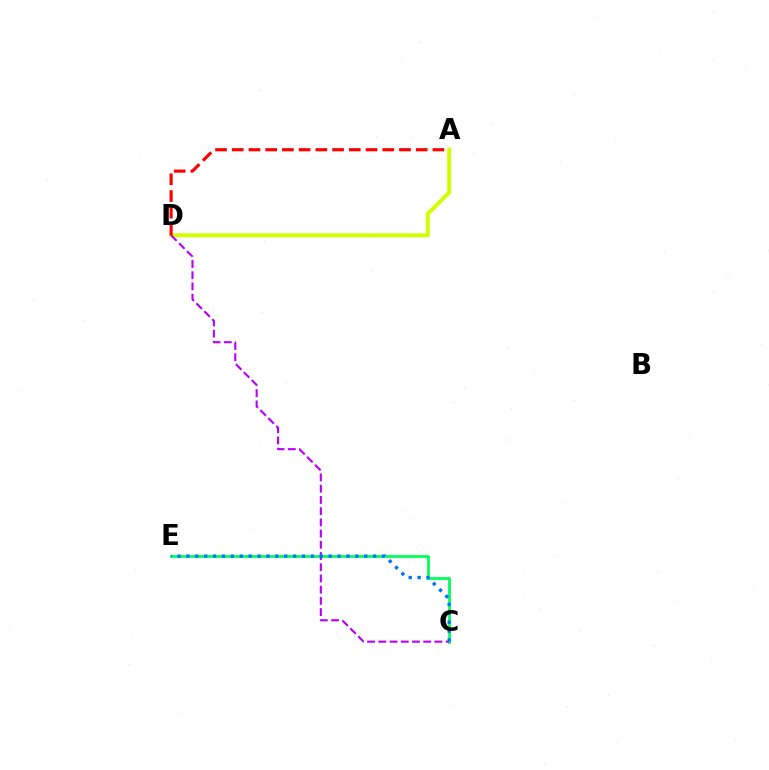{('C', 'E'): [{'color': '#00ff5c', 'line_style': 'solid', 'thickness': 2.0}, {'color': '#0074ff', 'line_style': 'dotted', 'thickness': 2.42}], ('A', 'D'): [{'color': '#d1ff00', 'line_style': 'solid', 'thickness': 2.86}, {'color': '#ff0000', 'line_style': 'dashed', 'thickness': 2.27}], ('C', 'D'): [{'color': '#b900ff', 'line_style': 'dashed', 'thickness': 1.52}]}